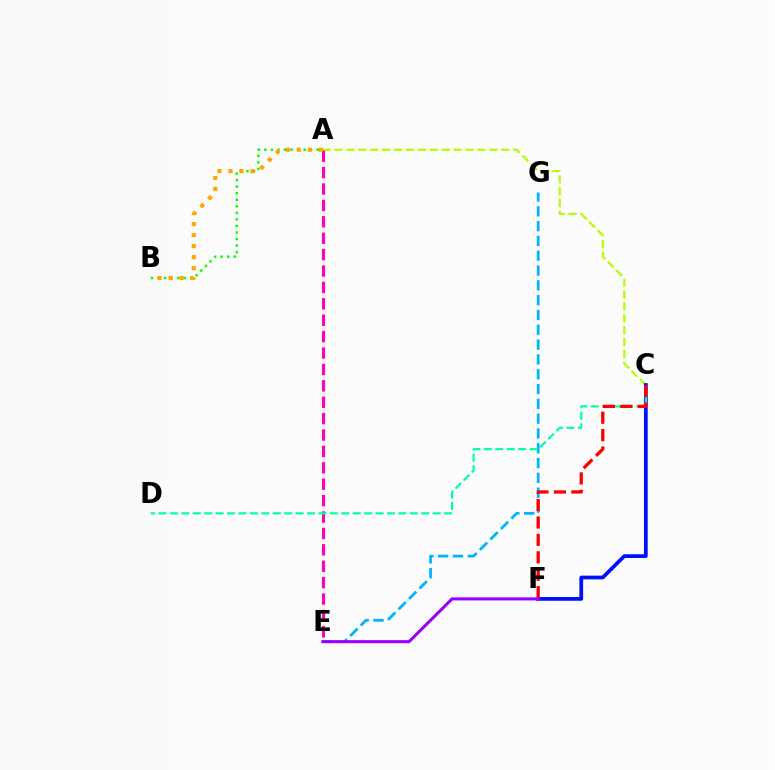{('A', 'B'): [{'color': '#08ff00', 'line_style': 'dotted', 'thickness': 1.78}, {'color': '#ffa500', 'line_style': 'dotted', 'thickness': 2.99}], ('A', 'C'): [{'color': '#b3ff00', 'line_style': 'dashed', 'thickness': 1.62}], ('C', 'F'): [{'color': '#0010ff', 'line_style': 'solid', 'thickness': 2.7}, {'color': '#ff0000', 'line_style': 'dashed', 'thickness': 2.37}], ('A', 'E'): [{'color': '#ff00bd', 'line_style': 'dashed', 'thickness': 2.23}], ('E', 'G'): [{'color': '#00b5ff', 'line_style': 'dashed', 'thickness': 2.01}], ('C', 'D'): [{'color': '#00ff9d', 'line_style': 'dashed', 'thickness': 1.55}], ('E', 'F'): [{'color': '#9b00ff', 'line_style': 'solid', 'thickness': 2.21}]}